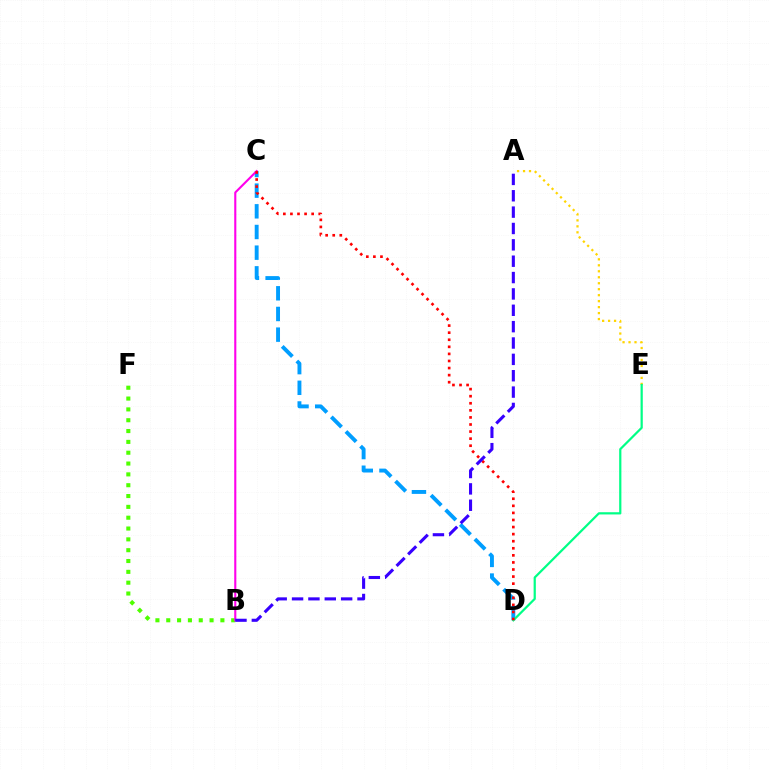{('B', 'F'): [{'color': '#4fff00', 'line_style': 'dotted', 'thickness': 2.94}], ('A', 'E'): [{'color': '#ffd500', 'line_style': 'dotted', 'thickness': 1.62}], ('C', 'D'): [{'color': '#009eff', 'line_style': 'dashed', 'thickness': 2.81}, {'color': '#ff0000', 'line_style': 'dotted', 'thickness': 1.92}], ('B', 'C'): [{'color': '#ff00ed', 'line_style': 'solid', 'thickness': 1.52}], ('D', 'E'): [{'color': '#00ff86', 'line_style': 'solid', 'thickness': 1.6}], ('A', 'B'): [{'color': '#3700ff', 'line_style': 'dashed', 'thickness': 2.22}]}